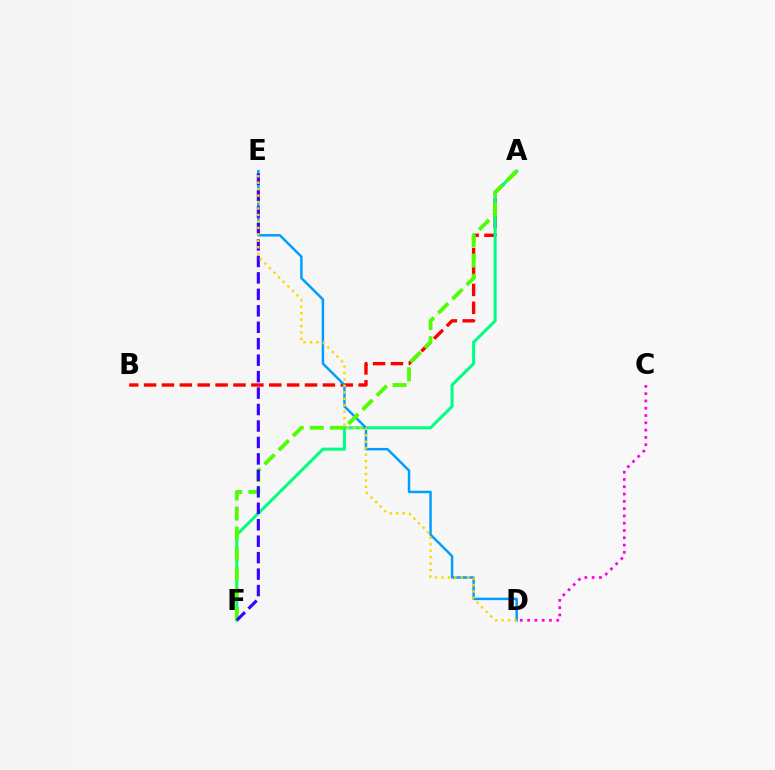{('A', 'B'): [{'color': '#ff0000', 'line_style': 'dashed', 'thickness': 2.43}], ('A', 'F'): [{'color': '#00ff86', 'line_style': 'solid', 'thickness': 2.19}, {'color': '#4fff00', 'line_style': 'dashed', 'thickness': 2.73}], ('D', 'E'): [{'color': '#009eff', 'line_style': 'solid', 'thickness': 1.79}, {'color': '#ffd500', 'line_style': 'dotted', 'thickness': 1.75}], ('C', 'D'): [{'color': '#ff00ed', 'line_style': 'dotted', 'thickness': 1.98}], ('E', 'F'): [{'color': '#3700ff', 'line_style': 'dashed', 'thickness': 2.24}]}